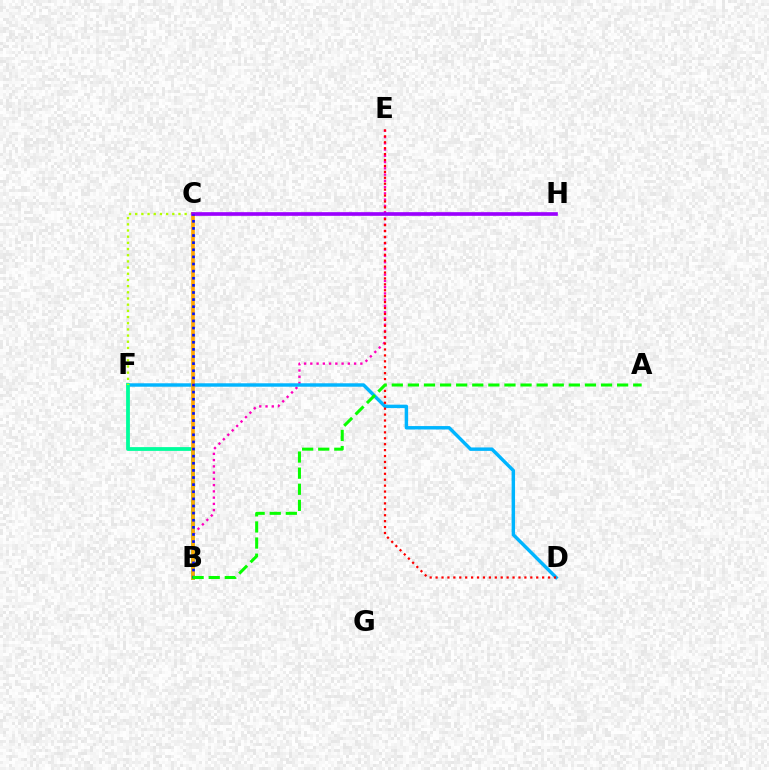{('B', 'E'): [{'color': '#ff00bd', 'line_style': 'dotted', 'thickness': 1.7}], ('D', 'F'): [{'color': '#00b5ff', 'line_style': 'solid', 'thickness': 2.47}], ('B', 'F'): [{'color': '#00ff9d', 'line_style': 'solid', 'thickness': 2.72}], ('D', 'E'): [{'color': '#ff0000', 'line_style': 'dotted', 'thickness': 1.61}], ('C', 'F'): [{'color': '#b3ff00', 'line_style': 'dotted', 'thickness': 1.68}], ('B', 'C'): [{'color': '#ffa500', 'line_style': 'solid', 'thickness': 2.63}, {'color': '#0010ff', 'line_style': 'dotted', 'thickness': 1.93}], ('C', 'H'): [{'color': '#9b00ff', 'line_style': 'solid', 'thickness': 2.63}], ('A', 'B'): [{'color': '#08ff00', 'line_style': 'dashed', 'thickness': 2.19}]}